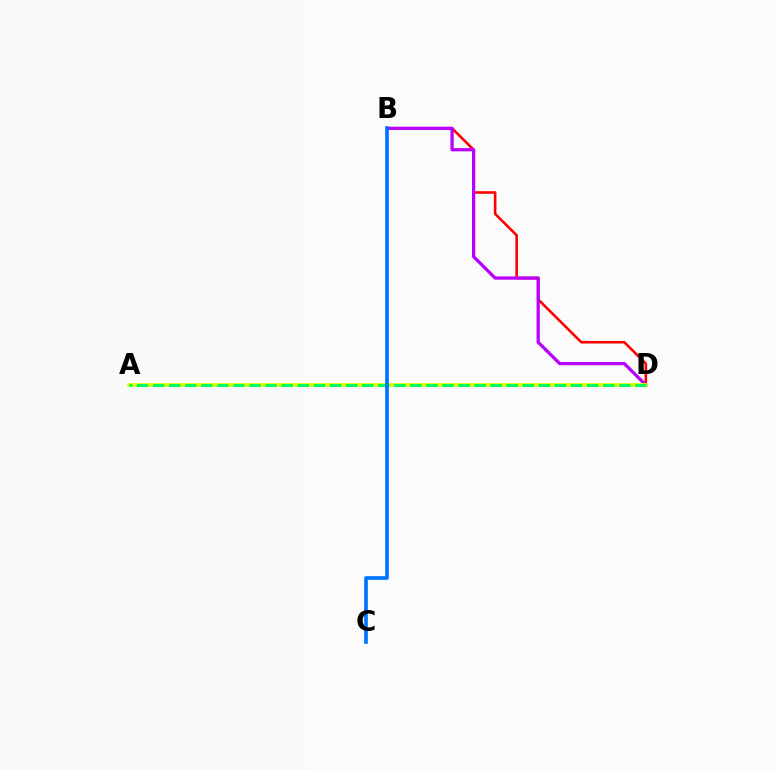{('B', 'D'): [{'color': '#ff0000', 'line_style': 'solid', 'thickness': 1.87}, {'color': '#b900ff', 'line_style': 'solid', 'thickness': 2.34}], ('A', 'D'): [{'color': '#d1ff00', 'line_style': 'solid', 'thickness': 2.65}, {'color': '#00ff5c', 'line_style': 'dashed', 'thickness': 2.18}], ('B', 'C'): [{'color': '#0074ff', 'line_style': 'solid', 'thickness': 2.63}]}